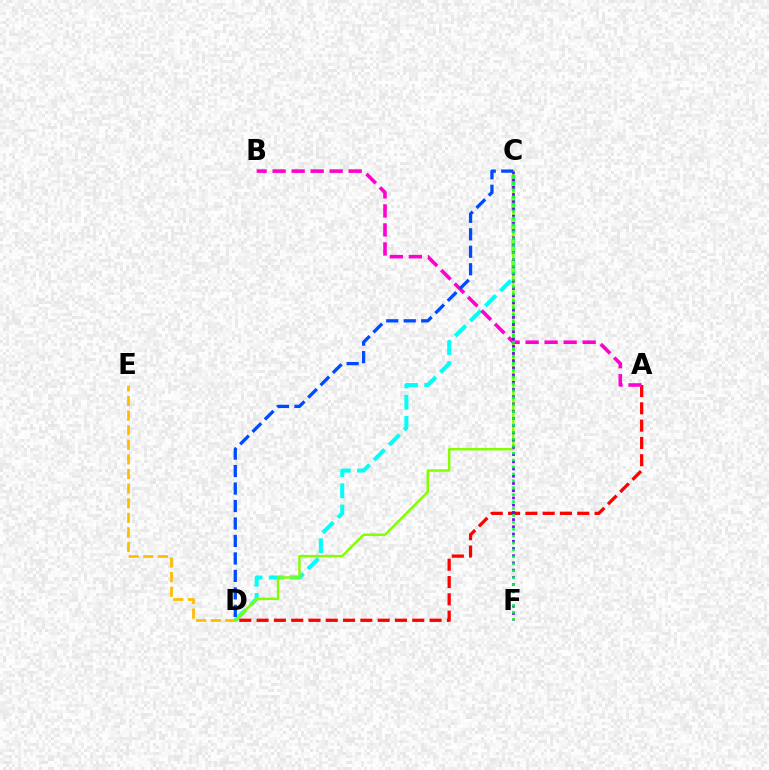{('A', 'D'): [{'color': '#ff0000', 'line_style': 'dashed', 'thickness': 2.35}], ('D', 'E'): [{'color': '#ffbd00', 'line_style': 'dashed', 'thickness': 1.98}], ('C', 'D'): [{'color': '#00fff6', 'line_style': 'dashed', 'thickness': 2.89}, {'color': '#84ff00', 'line_style': 'solid', 'thickness': 1.77}, {'color': '#004bff', 'line_style': 'dashed', 'thickness': 2.37}], ('A', 'B'): [{'color': '#ff00cf', 'line_style': 'dashed', 'thickness': 2.58}], ('C', 'F'): [{'color': '#7200ff', 'line_style': 'dotted', 'thickness': 1.96}, {'color': '#00ff39', 'line_style': 'dotted', 'thickness': 1.88}]}